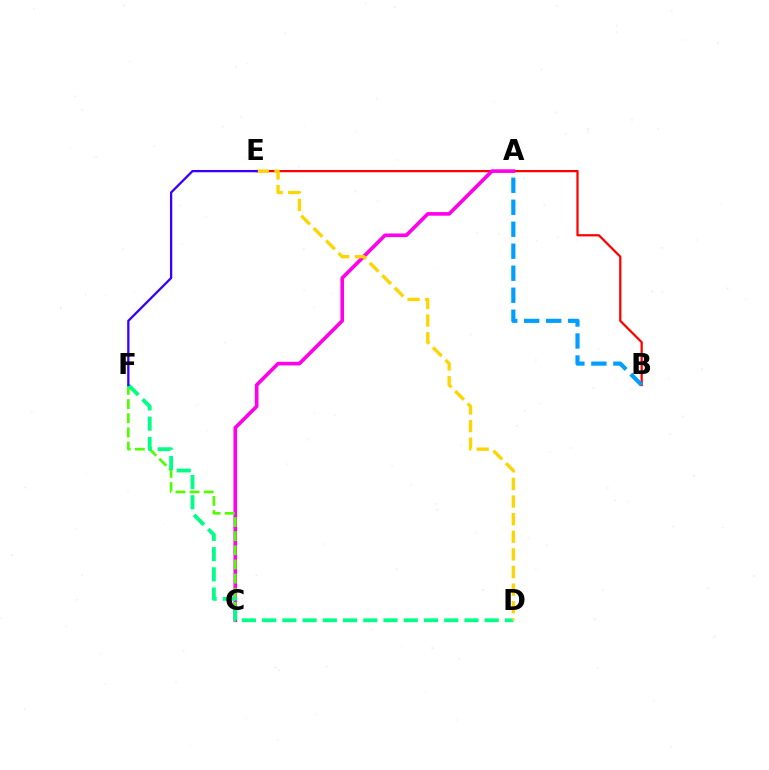{('B', 'E'): [{'color': '#ff0000', 'line_style': 'solid', 'thickness': 1.62}], ('A', 'B'): [{'color': '#009eff', 'line_style': 'dashed', 'thickness': 2.99}], ('A', 'C'): [{'color': '#ff00ed', 'line_style': 'solid', 'thickness': 2.62}], ('C', 'F'): [{'color': '#4fff00', 'line_style': 'dashed', 'thickness': 1.92}], ('D', 'F'): [{'color': '#00ff86', 'line_style': 'dashed', 'thickness': 2.75}], ('D', 'E'): [{'color': '#ffd500', 'line_style': 'dashed', 'thickness': 2.39}], ('E', 'F'): [{'color': '#3700ff', 'line_style': 'solid', 'thickness': 1.65}]}